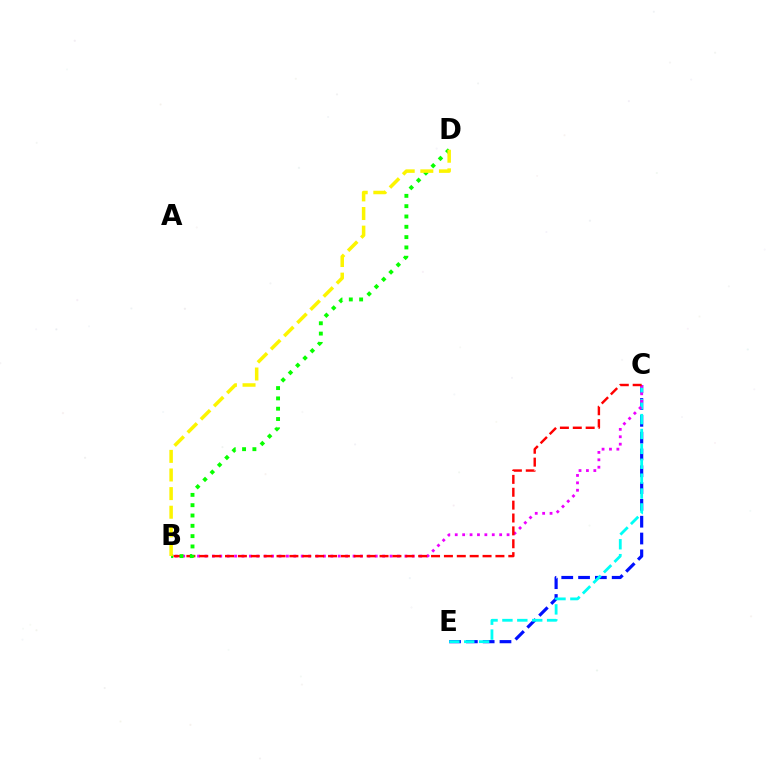{('C', 'E'): [{'color': '#0010ff', 'line_style': 'dashed', 'thickness': 2.28}, {'color': '#00fff6', 'line_style': 'dashed', 'thickness': 2.02}], ('B', 'C'): [{'color': '#ee00ff', 'line_style': 'dotted', 'thickness': 2.01}, {'color': '#ff0000', 'line_style': 'dashed', 'thickness': 1.75}], ('B', 'D'): [{'color': '#08ff00', 'line_style': 'dotted', 'thickness': 2.8}, {'color': '#fcf500', 'line_style': 'dashed', 'thickness': 2.53}]}